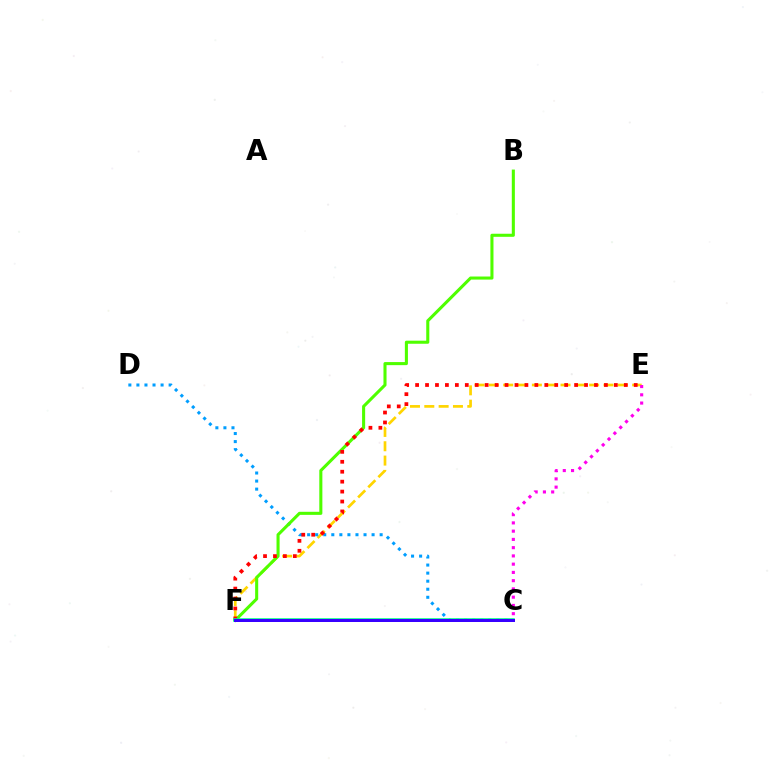{('E', 'F'): [{'color': '#ffd500', 'line_style': 'dashed', 'thickness': 1.95}, {'color': '#ff0000', 'line_style': 'dotted', 'thickness': 2.7}], ('C', 'D'): [{'color': '#009eff', 'line_style': 'dotted', 'thickness': 2.19}], ('B', 'F'): [{'color': '#4fff00', 'line_style': 'solid', 'thickness': 2.21}], ('C', 'F'): [{'color': '#00ff86', 'line_style': 'solid', 'thickness': 2.59}, {'color': '#3700ff', 'line_style': 'solid', 'thickness': 2.16}], ('C', 'E'): [{'color': '#ff00ed', 'line_style': 'dotted', 'thickness': 2.24}]}